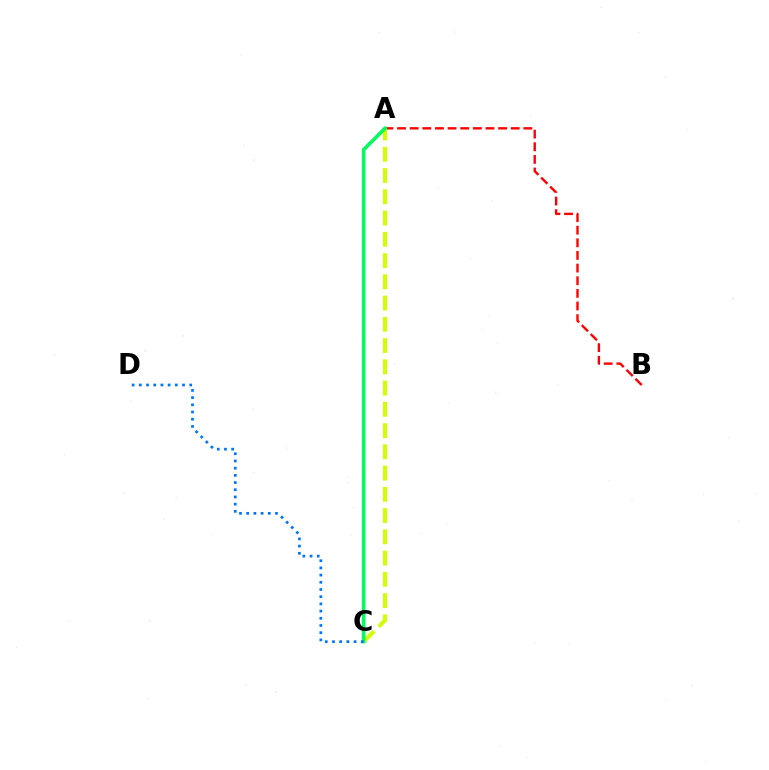{('A', 'B'): [{'color': '#ff0000', 'line_style': 'dashed', 'thickness': 1.72}], ('A', 'C'): [{'color': '#d1ff00', 'line_style': 'dashed', 'thickness': 2.89}, {'color': '#b900ff', 'line_style': 'dashed', 'thickness': 2.03}, {'color': '#00ff5c', 'line_style': 'solid', 'thickness': 2.55}], ('C', 'D'): [{'color': '#0074ff', 'line_style': 'dotted', 'thickness': 1.96}]}